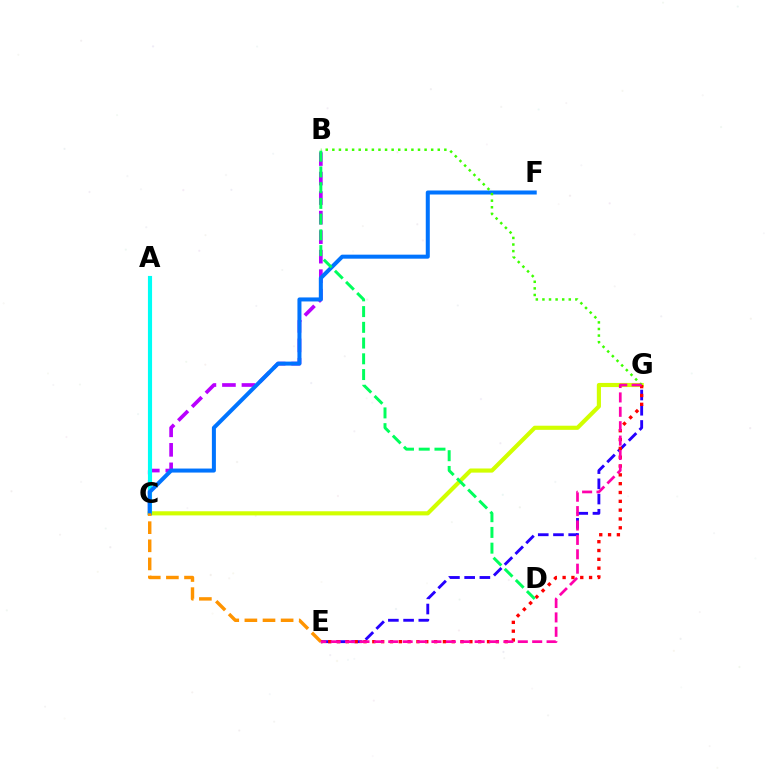{('B', 'C'): [{'color': '#b900ff', 'line_style': 'dashed', 'thickness': 2.65}], ('C', 'G'): [{'color': '#d1ff00', 'line_style': 'solid', 'thickness': 2.98}], ('E', 'G'): [{'color': '#2500ff', 'line_style': 'dashed', 'thickness': 2.07}, {'color': '#ff0000', 'line_style': 'dotted', 'thickness': 2.4}, {'color': '#ff00ac', 'line_style': 'dashed', 'thickness': 1.96}], ('A', 'C'): [{'color': '#00fff6', 'line_style': 'solid', 'thickness': 2.97}], ('C', 'F'): [{'color': '#0074ff', 'line_style': 'solid', 'thickness': 2.89}], ('B', 'G'): [{'color': '#3dff00', 'line_style': 'dotted', 'thickness': 1.79}], ('C', 'E'): [{'color': '#ff9400', 'line_style': 'dashed', 'thickness': 2.46}], ('B', 'D'): [{'color': '#00ff5c', 'line_style': 'dashed', 'thickness': 2.14}]}